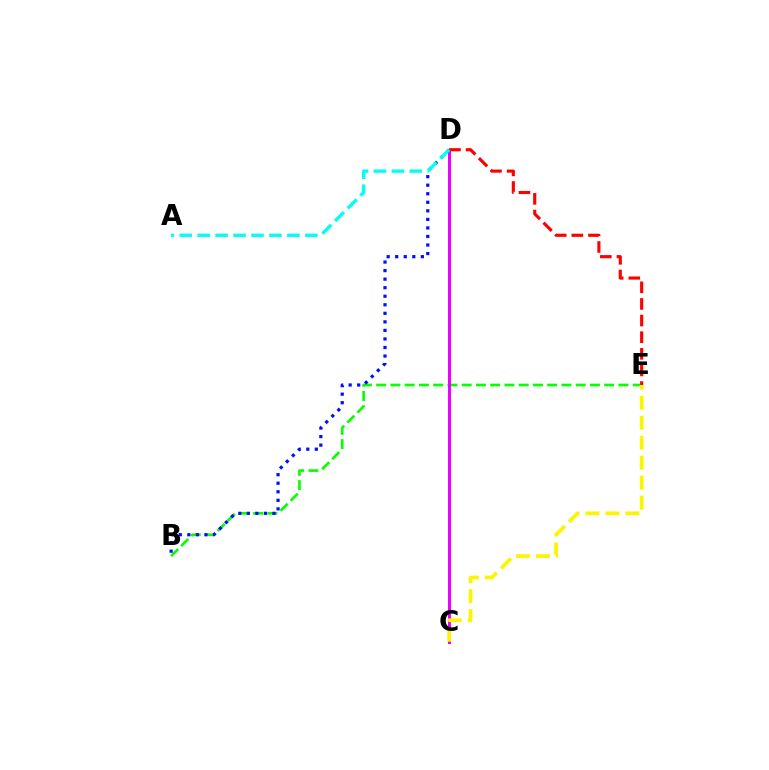{('B', 'E'): [{'color': '#08ff00', 'line_style': 'dashed', 'thickness': 1.94}], ('C', 'D'): [{'color': '#ee00ff', 'line_style': 'solid', 'thickness': 2.15}], ('C', 'E'): [{'color': '#fcf500', 'line_style': 'dashed', 'thickness': 2.71}], ('D', 'E'): [{'color': '#ff0000', 'line_style': 'dashed', 'thickness': 2.26}], ('B', 'D'): [{'color': '#0010ff', 'line_style': 'dotted', 'thickness': 2.32}], ('A', 'D'): [{'color': '#00fff6', 'line_style': 'dashed', 'thickness': 2.44}]}